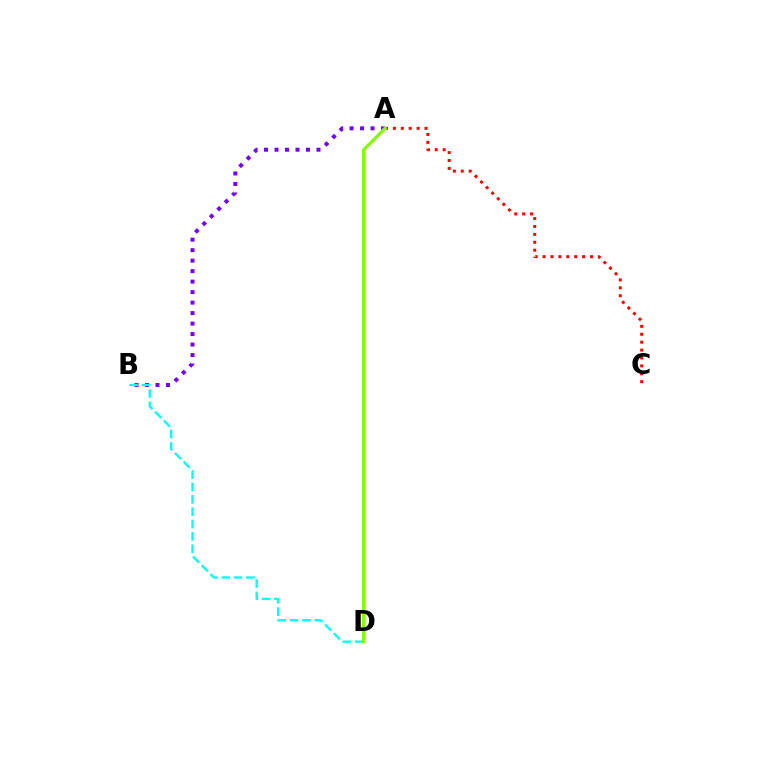{('A', 'C'): [{'color': '#ff0000', 'line_style': 'dotted', 'thickness': 2.15}], ('A', 'B'): [{'color': '#7200ff', 'line_style': 'dotted', 'thickness': 2.85}], ('B', 'D'): [{'color': '#00fff6', 'line_style': 'dashed', 'thickness': 1.68}], ('A', 'D'): [{'color': '#84ff00', 'line_style': 'solid', 'thickness': 2.33}]}